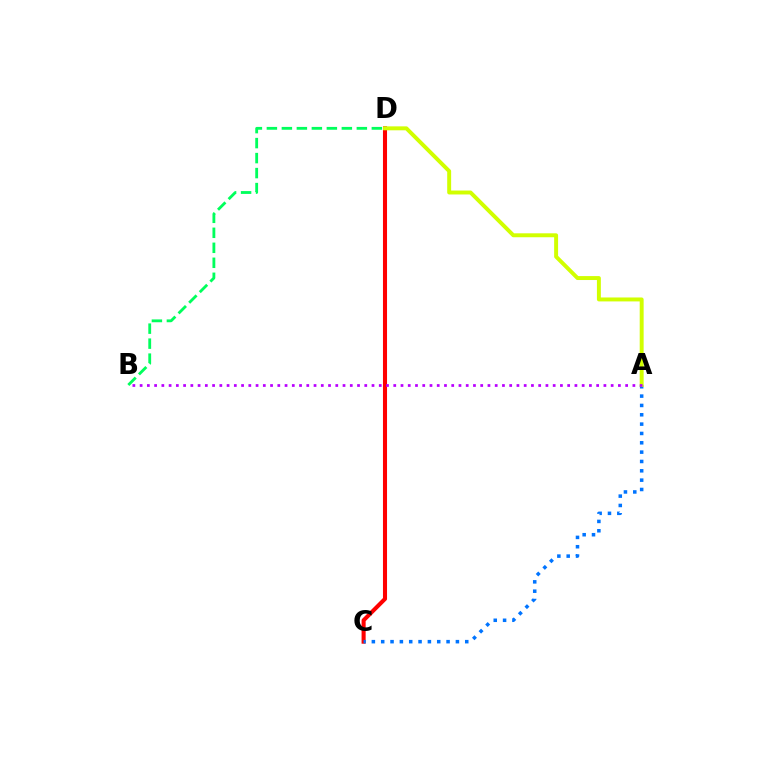{('C', 'D'): [{'color': '#ff0000', 'line_style': 'solid', 'thickness': 2.93}], ('B', 'D'): [{'color': '#00ff5c', 'line_style': 'dashed', 'thickness': 2.04}], ('A', 'C'): [{'color': '#0074ff', 'line_style': 'dotted', 'thickness': 2.54}], ('A', 'D'): [{'color': '#d1ff00', 'line_style': 'solid', 'thickness': 2.84}], ('A', 'B'): [{'color': '#b900ff', 'line_style': 'dotted', 'thickness': 1.97}]}